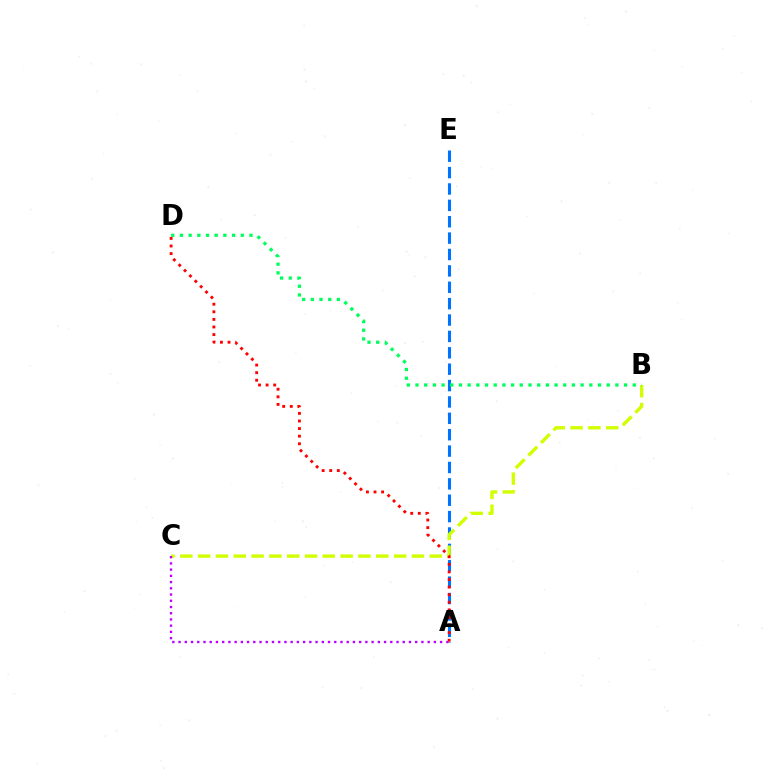{('A', 'E'): [{'color': '#0074ff', 'line_style': 'dashed', 'thickness': 2.23}], ('B', 'C'): [{'color': '#d1ff00', 'line_style': 'dashed', 'thickness': 2.42}], ('B', 'D'): [{'color': '#00ff5c', 'line_style': 'dotted', 'thickness': 2.36}], ('A', 'C'): [{'color': '#b900ff', 'line_style': 'dotted', 'thickness': 1.69}], ('A', 'D'): [{'color': '#ff0000', 'line_style': 'dotted', 'thickness': 2.06}]}